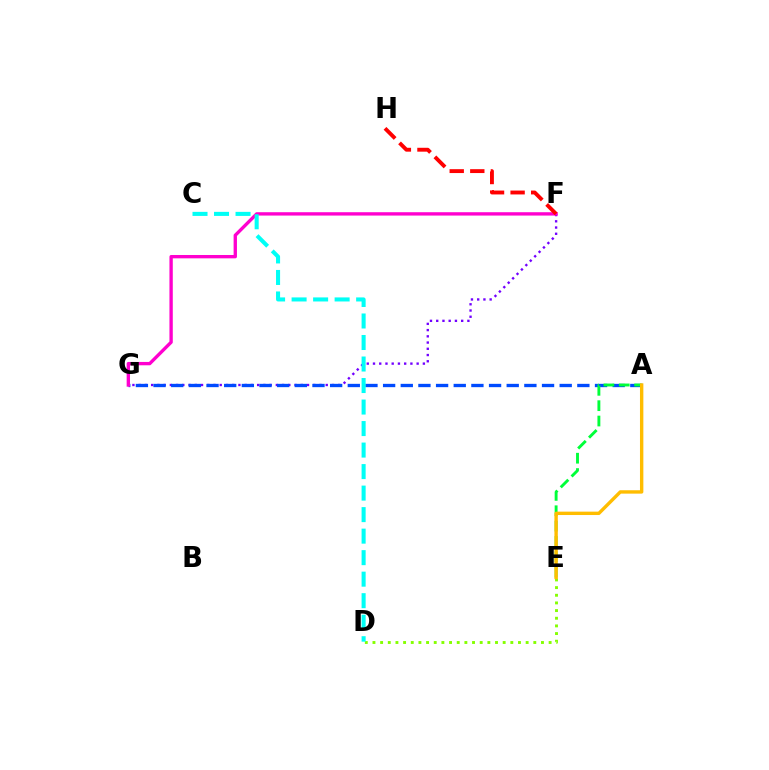{('F', 'G'): [{'color': '#7200ff', 'line_style': 'dotted', 'thickness': 1.69}, {'color': '#ff00cf', 'line_style': 'solid', 'thickness': 2.41}], ('A', 'G'): [{'color': '#004bff', 'line_style': 'dashed', 'thickness': 2.4}], ('D', 'E'): [{'color': '#84ff00', 'line_style': 'dotted', 'thickness': 2.08}], ('C', 'D'): [{'color': '#00fff6', 'line_style': 'dashed', 'thickness': 2.92}], ('A', 'E'): [{'color': '#00ff39', 'line_style': 'dashed', 'thickness': 2.09}, {'color': '#ffbd00', 'line_style': 'solid', 'thickness': 2.44}], ('F', 'H'): [{'color': '#ff0000', 'line_style': 'dashed', 'thickness': 2.79}]}